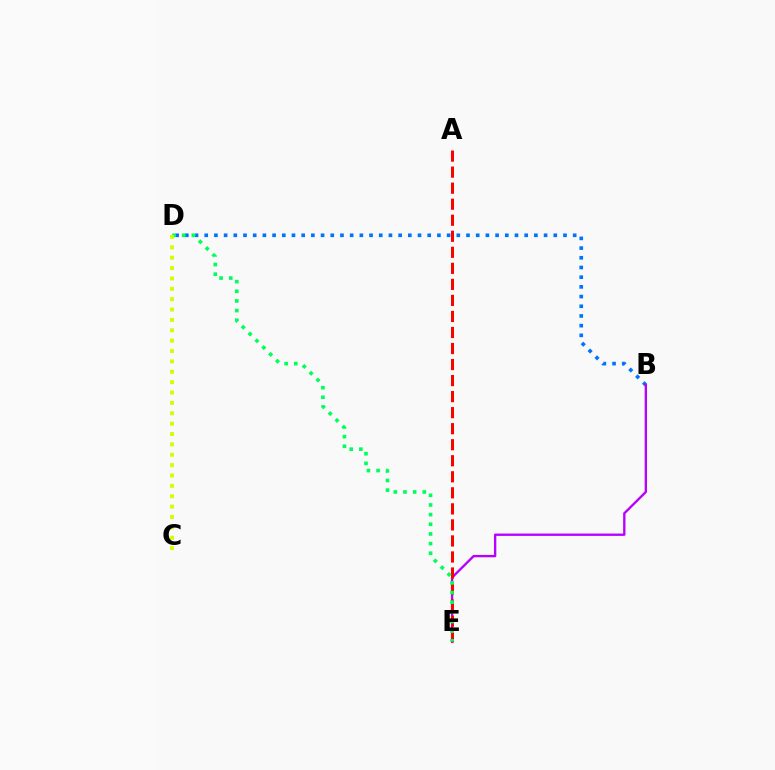{('B', 'D'): [{'color': '#0074ff', 'line_style': 'dotted', 'thickness': 2.63}], ('B', 'E'): [{'color': '#b900ff', 'line_style': 'solid', 'thickness': 1.69}], ('A', 'E'): [{'color': '#ff0000', 'line_style': 'dashed', 'thickness': 2.18}], ('D', 'E'): [{'color': '#00ff5c', 'line_style': 'dotted', 'thickness': 2.62}], ('C', 'D'): [{'color': '#d1ff00', 'line_style': 'dotted', 'thickness': 2.82}]}